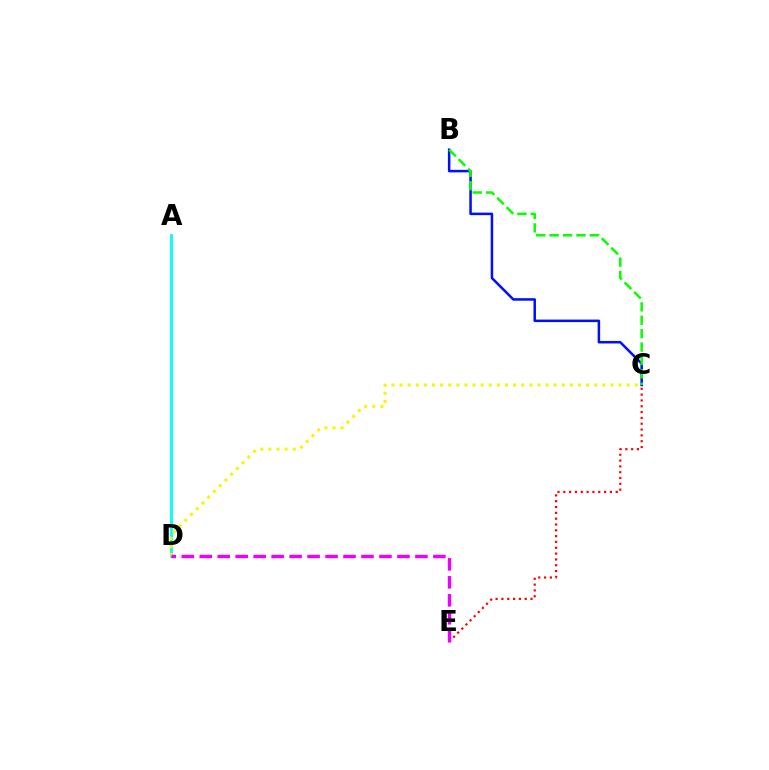{('B', 'C'): [{'color': '#0010ff', 'line_style': 'solid', 'thickness': 1.81}, {'color': '#08ff00', 'line_style': 'dashed', 'thickness': 1.82}], ('C', 'E'): [{'color': '#ff0000', 'line_style': 'dotted', 'thickness': 1.58}], ('A', 'D'): [{'color': '#00fff6', 'line_style': 'solid', 'thickness': 2.03}], ('C', 'D'): [{'color': '#fcf500', 'line_style': 'dotted', 'thickness': 2.2}], ('D', 'E'): [{'color': '#ee00ff', 'line_style': 'dashed', 'thickness': 2.44}]}